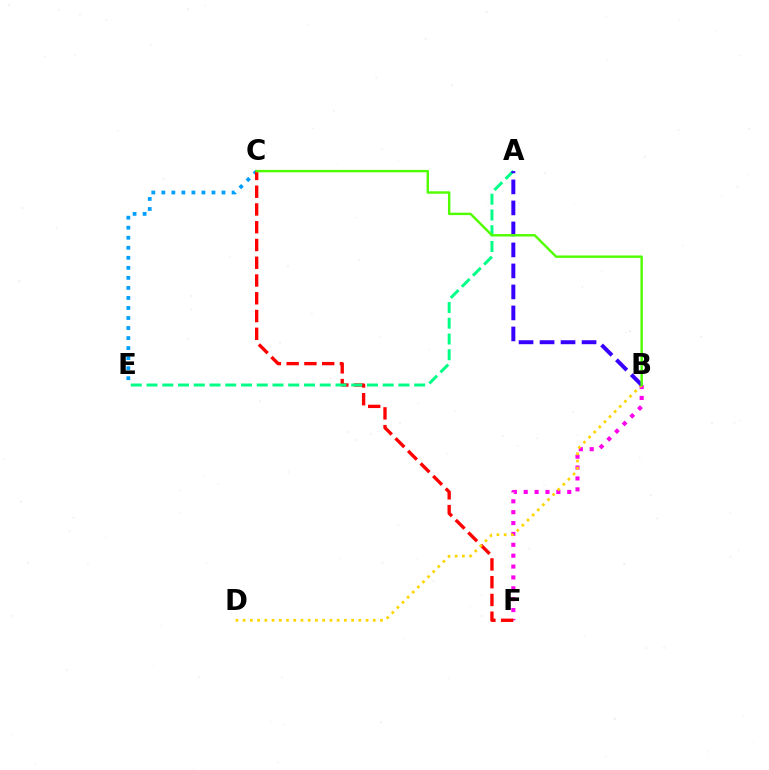{('B', 'F'): [{'color': '#ff00ed', 'line_style': 'dotted', 'thickness': 2.96}], ('C', 'E'): [{'color': '#009eff', 'line_style': 'dotted', 'thickness': 2.73}], ('C', 'F'): [{'color': '#ff0000', 'line_style': 'dashed', 'thickness': 2.41}], ('B', 'D'): [{'color': '#ffd500', 'line_style': 'dotted', 'thickness': 1.96}], ('A', 'E'): [{'color': '#00ff86', 'line_style': 'dashed', 'thickness': 2.14}], ('A', 'B'): [{'color': '#3700ff', 'line_style': 'dashed', 'thickness': 2.85}], ('B', 'C'): [{'color': '#4fff00', 'line_style': 'solid', 'thickness': 1.74}]}